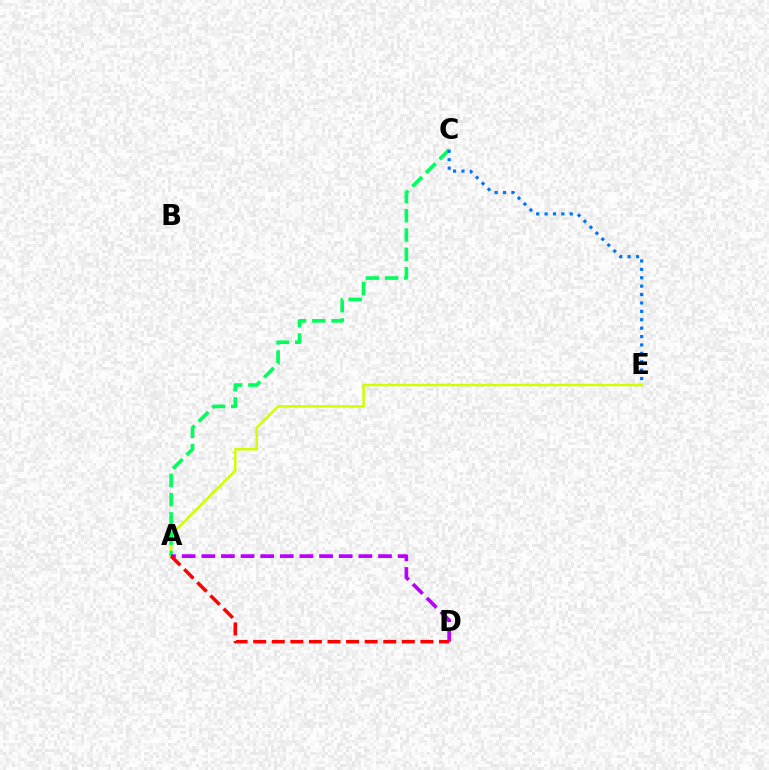{('A', 'E'): [{'color': '#d1ff00', 'line_style': 'solid', 'thickness': 1.8}], ('A', 'C'): [{'color': '#00ff5c', 'line_style': 'dashed', 'thickness': 2.62}], ('A', 'D'): [{'color': '#b900ff', 'line_style': 'dashed', 'thickness': 2.67}, {'color': '#ff0000', 'line_style': 'dashed', 'thickness': 2.52}], ('C', 'E'): [{'color': '#0074ff', 'line_style': 'dotted', 'thickness': 2.28}]}